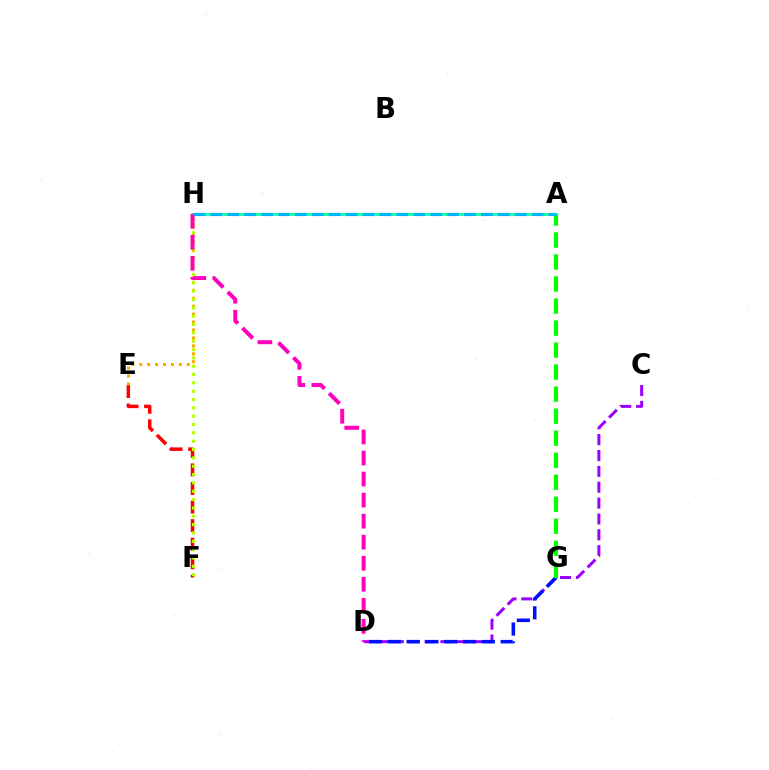{('C', 'D'): [{'color': '#9b00ff', 'line_style': 'dashed', 'thickness': 2.16}], ('D', 'G'): [{'color': '#0010ff', 'line_style': 'dashed', 'thickness': 2.55}], ('E', 'F'): [{'color': '#ff0000', 'line_style': 'dashed', 'thickness': 2.52}], ('A', 'G'): [{'color': '#08ff00', 'line_style': 'dashed', 'thickness': 2.99}], ('E', 'H'): [{'color': '#ffa500', 'line_style': 'dotted', 'thickness': 2.16}], ('F', 'H'): [{'color': '#b3ff00', 'line_style': 'dotted', 'thickness': 2.27}], ('A', 'H'): [{'color': '#00ff9d', 'line_style': 'solid', 'thickness': 1.88}, {'color': '#00b5ff', 'line_style': 'dashed', 'thickness': 2.3}], ('D', 'H'): [{'color': '#ff00bd', 'line_style': 'dashed', 'thickness': 2.86}]}